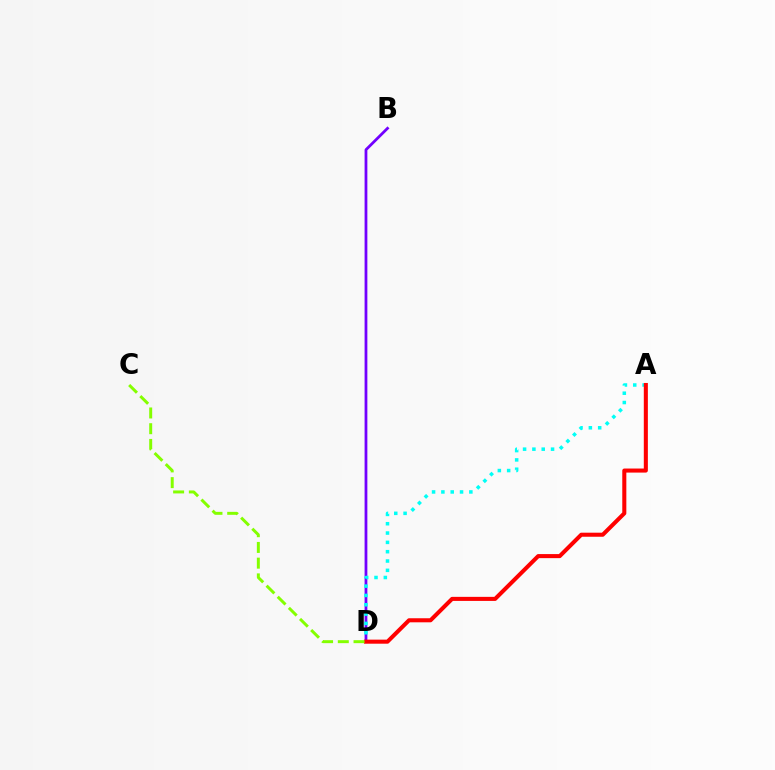{('B', 'D'): [{'color': '#7200ff', 'line_style': 'solid', 'thickness': 2.0}], ('A', 'D'): [{'color': '#00fff6', 'line_style': 'dotted', 'thickness': 2.53}, {'color': '#ff0000', 'line_style': 'solid', 'thickness': 2.92}], ('C', 'D'): [{'color': '#84ff00', 'line_style': 'dashed', 'thickness': 2.14}]}